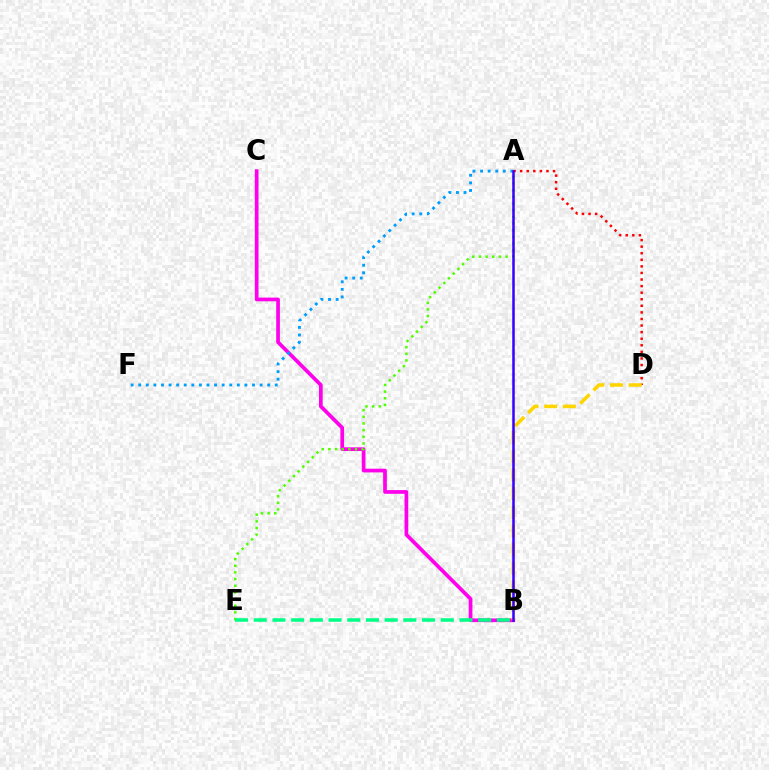{('B', 'C'): [{'color': '#ff00ed', 'line_style': 'solid', 'thickness': 2.67}], ('A', 'F'): [{'color': '#009eff', 'line_style': 'dotted', 'thickness': 2.06}], ('A', 'D'): [{'color': '#ff0000', 'line_style': 'dotted', 'thickness': 1.79}], ('A', 'E'): [{'color': '#4fff00', 'line_style': 'dotted', 'thickness': 1.81}], ('B', 'D'): [{'color': '#ffd500', 'line_style': 'dashed', 'thickness': 2.54}], ('A', 'B'): [{'color': '#3700ff', 'line_style': 'solid', 'thickness': 1.81}], ('B', 'E'): [{'color': '#00ff86', 'line_style': 'dashed', 'thickness': 2.54}]}